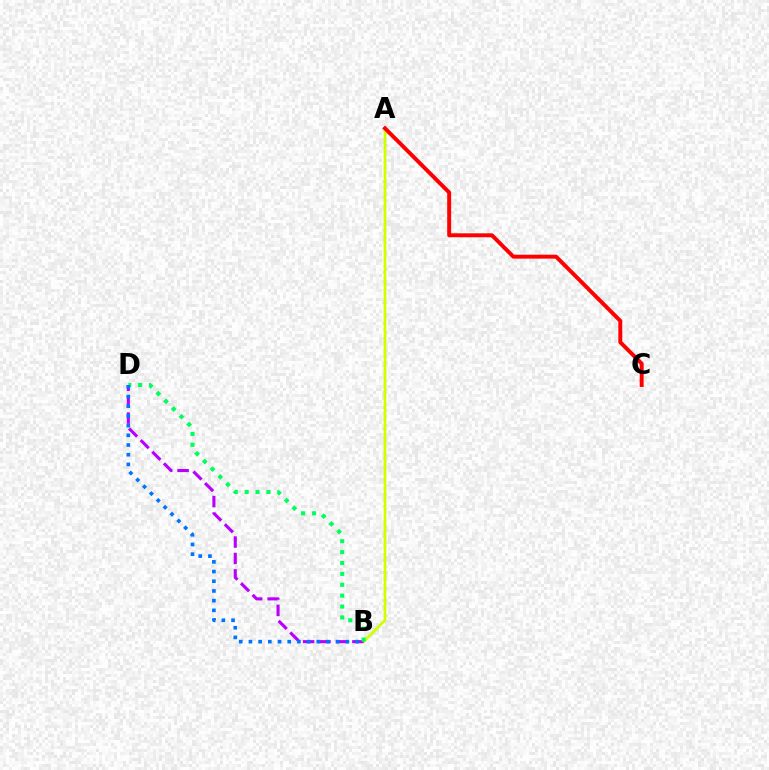{('A', 'B'): [{'color': '#d1ff00', 'line_style': 'solid', 'thickness': 1.99}], ('B', 'D'): [{'color': '#b900ff', 'line_style': 'dashed', 'thickness': 2.23}, {'color': '#00ff5c', 'line_style': 'dotted', 'thickness': 2.96}, {'color': '#0074ff', 'line_style': 'dotted', 'thickness': 2.63}], ('A', 'C'): [{'color': '#ff0000', 'line_style': 'solid', 'thickness': 2.84}]}